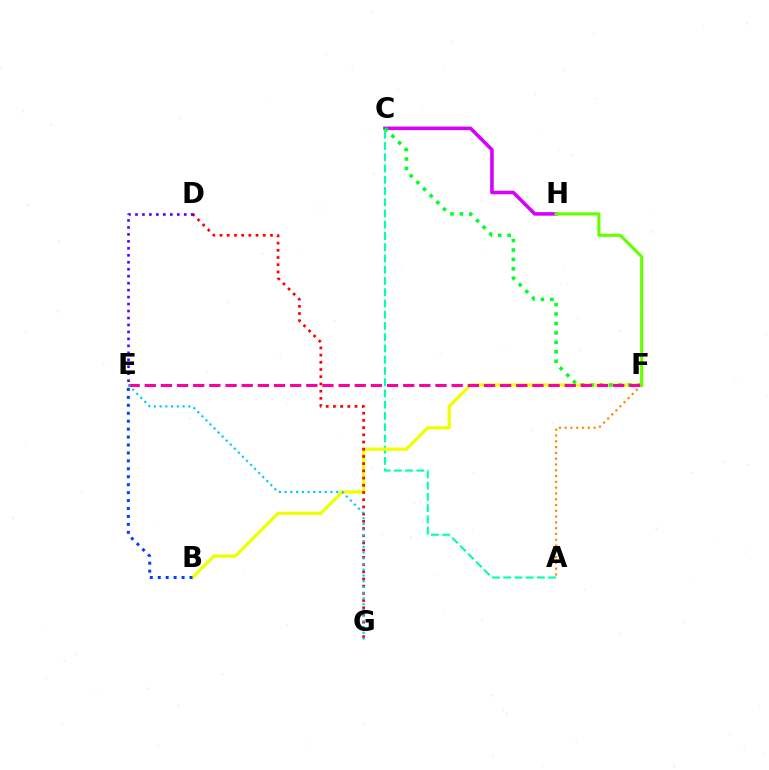{('C', 'H'): [{'color': '#d600ff', 'line_style': 'solid', 'thickness': 2.56}], ('A', 'C'): [{'color': '#00ffaf', 'line_style': 'dashed', 'thickness': 1.53}], ('B', 'F'): [{'color': '#eeff00', 'line_style': 'solid', 'thickness': 2.32}], ('A', 'F'): [{'color': '#ff8800', 'line_style': 'dotted', 'thickness': 1.57}], ('D', 'G'): [{'color': '#ff0000', 'line_style': 'dotted', 'thickness': 1.96}], ('C', 'F'): [{'color': '#00ff27', 'line_style': 'dotted', 'thickness': 2.56}], ('E', 'F'): [{'color': '#ff00a0', 'line_style': 'dashed', 'thickness': 2.19}], ('F', 'H'): [{'color': '#66ff00', 'line_style': 'solid', 'thickness': 2.27}], ('B', 'E'): [{'color': '#003fff', 'line_style': 'dotted', 'thickness': 2.16}], ('E', 'G'): [{'color': '#00c7ff', 'line_style': 'dotted', 'thickness': 1.56}], ('D', 'E'): [{'color': '#4f00ff', 'line_style': 'dotted', 'thickness': 1.89}]}